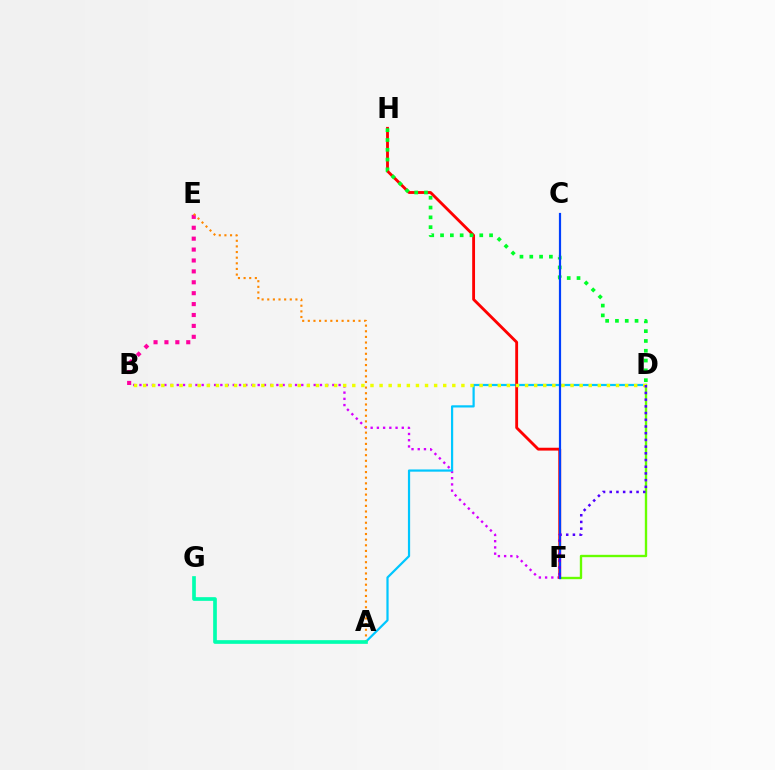{('B', 'E'): [{'color': '#ff00a0', 'line_style': 'dotted', 'thickness': 2.96}], ('B', 'F'): [{'color': '#d600ff', 'line_style': 'dotted', 'thickness': 1.69}], ('A', 'D'): [{'color': '#00c7ff', 'line_style': 'solid', 'thickness': 1.6}], ('D', 'F'): [{'color': '#66ff00', 'line_style': 'solid', 'thickness': 1.7}, {'color': '#4f00ff', 'line_style': 'dotted', 'thickness': 1.82}], ('A', 'E'): [{'color': '#ff8800', 'line_style': 'dotted', 'thickness': 1.53}], ('F', 'H'): [{'color': '#ff0000', 'line_style': 'solid', 'thickness': 2.05}], ('A', 'G'): [{'color': '#00ffaf', 'line_style': 'solid', 'thickness': 2.65}], ('B', 'D'): [{'color': '#eeff00', 'line_style': 'dotted', 'thickness': 2.47}], ('D', 'H'): [{'color': '#00ff27', 'line_style': 'dotted', 'thickness': 2.66}], ('C', 'F'): [{'color': '#003fff', 'line_style': 'solid', 'thickness': 1.58}]}